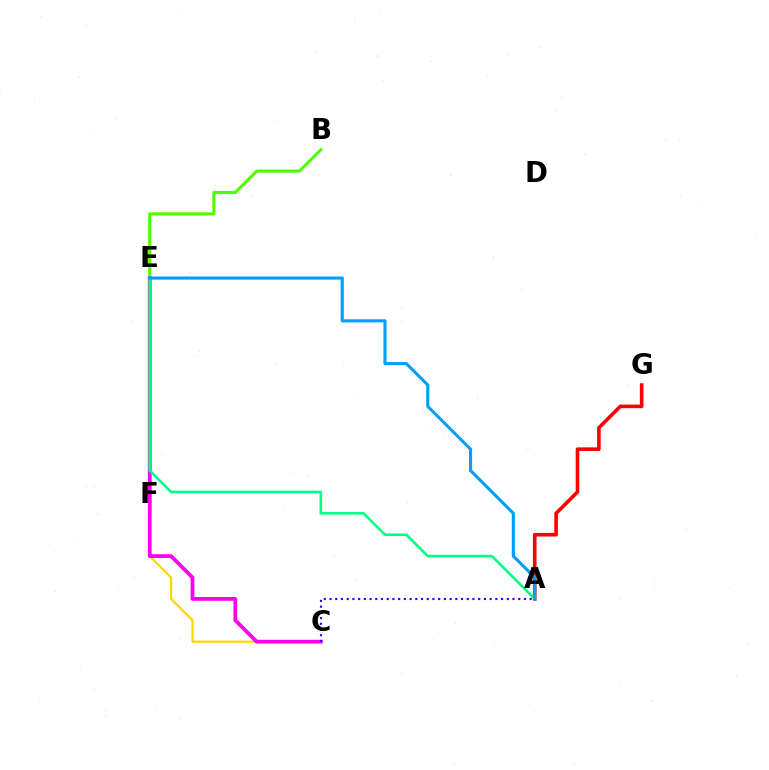{('B', 'F'): [{'color': '#4fff00', 'line_style': 'solid', 'thickness': 2.27}], ('C', 'F'): [{'color': '#ffd500', 'line_style': 'solid', 'thickness': 1.58}], ('C', 'E'): [{'color': '#ff00ed', 'line_style': 'solid', 'thickness': 2.7}], ('A', 'C'): [{'color': '#3700ff', 'line_style': 'dotted', 'thickness': 1.55}], ('A', 'G'): [{'color': '#ff0000', 'line_style': 'solid', 'thickness': 2.59}], ('A', 'E'): [{'color': '#00ff86', 'line_style': 'solid', 'thickness': 1.88}, {'color': '#009eff', 'line_style': 'solid', 'thickness': 2.23}]}